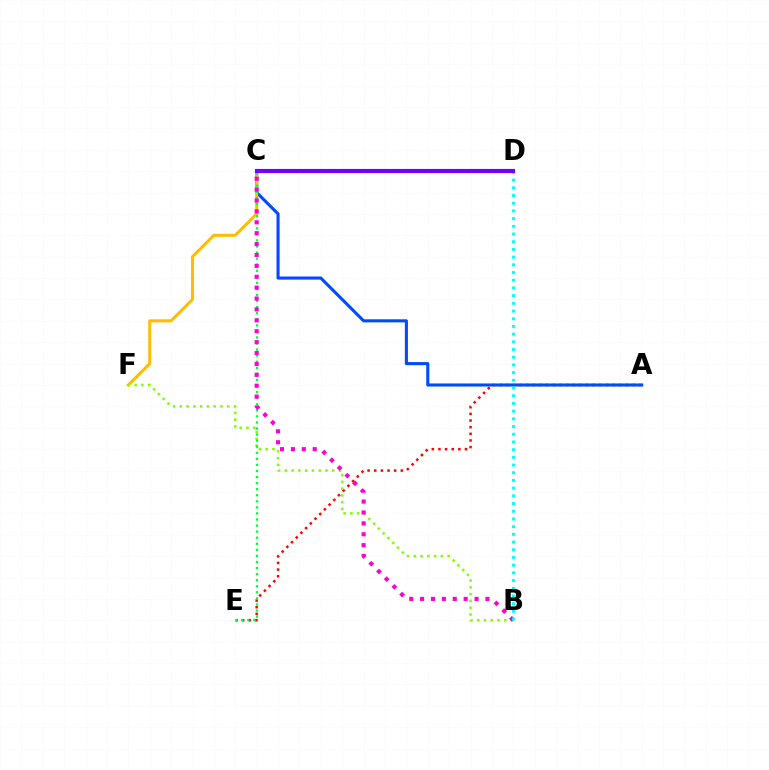{('A', 'E'): [{'color': '#ff0000', 'line_style': 'dotted', 'thickness': 1.8}], ('A', 'C'): [{'color': '#004bff', 'line_style': 'solid', 'thickness': 2.22}], ('C', 'F'): [{'color': '#ffbd00', 'line_style': 'solid', 'thickness': 2.17}], ('B', 'F'): [{'color': '#84ff00', 'line_style': 'dotted', 'thickness': 1.84}], ('C', 'E'): [{'color': '#00ff39', 'line_style': 'dotted', 'thickness': 1.65}], ('B', 'C'): [{'color': '#ff00cf', 'line_style': 'dotted', 'thickness': 2.96}], ('B', 'D'): [{'color': '#00fff6', 'line_style': 'dotted', 'thickness': 2.09}], ('C', 'D'): [{'color': '#7200ff', 'line_style': 'solid', 'thickness': 2.98}]}